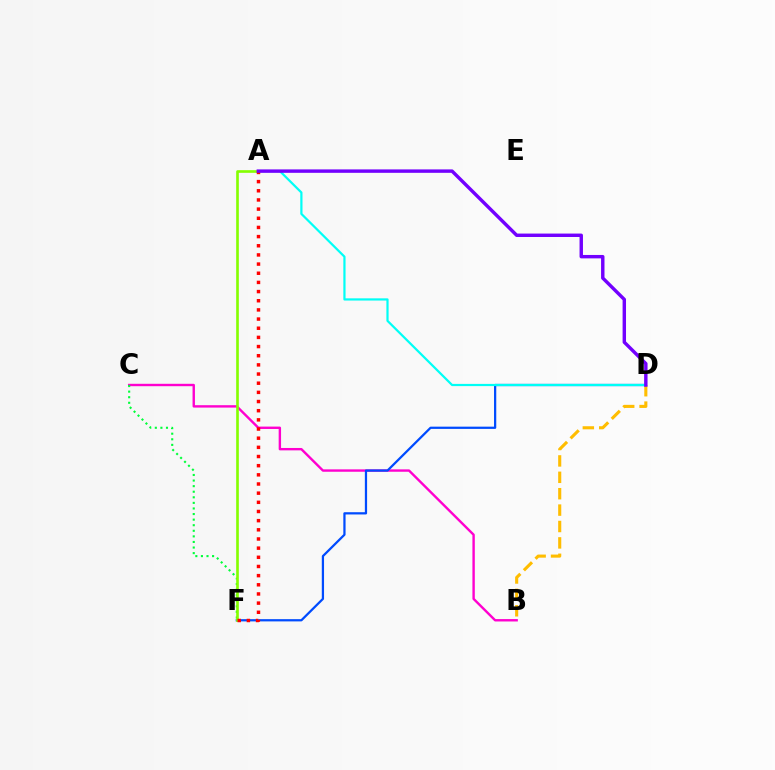{('B', 'C'): [{'color': '#ff00cf', 'line_style': 'solid', 'thickness': 1.72}], ('C', 'F'): [{'color': '#00ff39', 'line_style': 'dotted', 'thickness': 1.52}], ('B', 'D'): [{'color': '#ffbd00', 'line_style': 'dashed', 'thickness': 2.23}], ('D', 'F'): [{'color': '#004bff', 'line_style': 'solid', 'thickness': 1.62}], ('A', 'F'): [{'color': '#84ff00', 'line_style': 'solid', 'thickness': 1.9}, {'color': '#ff0000', 'line_style': 'dotted', 'thickness': 2.49}], ('A', 'D'): [{'color': '#00fff6', 'line_style': 'solid', 'thickness': 1.59}, {'color': '#7200ff', 'line_style': 'solid', 'thickness': 2.46}]}